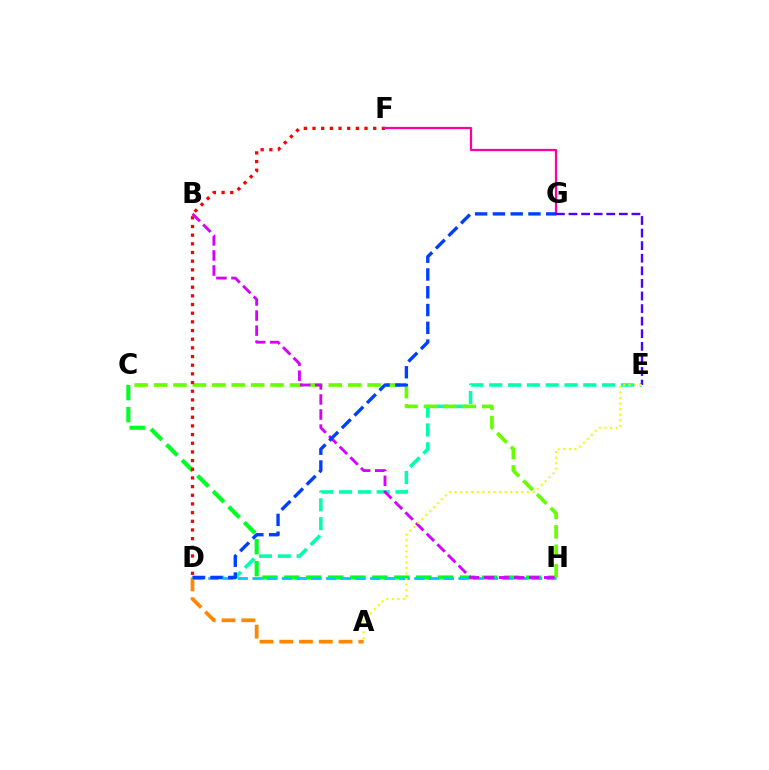{('A', 'D'): [{'color': '#ff8800', 'line_style': 'dashed', 'thickness': 2.69}], ('C', 'H'): [{'color': '#00ff27', 'line_style': 'dashed', 'thickness': 2.99}, {'color': '#66ff00', 'line_style': 'dashed', 'thickness': 2.64}], ('D', 'E'): [{'color': '#00ffaf', 'line_style': 'dashed', 'thickness': 2.56}], ('D', 'F'): [{'color': '#ff0000', 'line_style': 'dotted', 'thickness': 2.36}], ('D', 'H'): [{'color': '#00c7ff', 'line_style': 'dashed', 'thickness': 2.0}], ('F', 'G'): [{'color': '#ff00a0', 'line_style': 'solid', 'thickness': 1.63}], ('E', 'G'): [{'color': '#4f00ff', 'line_style': 'dashed', 'thickness': 1.71}], ('B', 'H'): [{'color': '#d600ff', 'line_style': 'dashed', 'thickness': 2.05}], ('D', 'G'): [{'color': '#003fff', 'line_style': 'dashed', 'thickness': 2.41}], ('A', 'E'): [{'color': '#eeff00', 'line_style': 'dotted', 'thickness': 1.51}]}